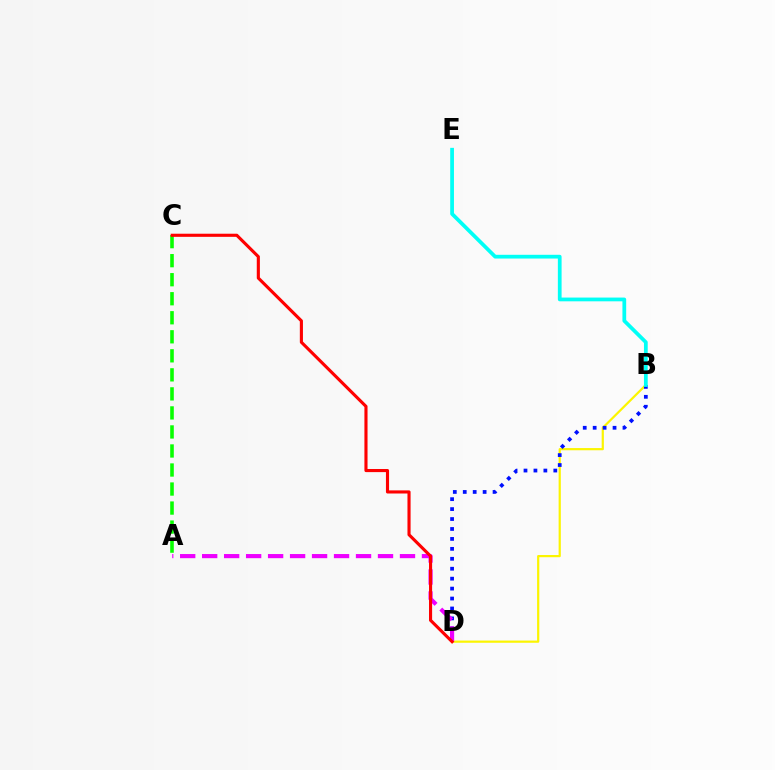{('B', 'D'): [{'color': '#fcf500', 'line_style': 'solid', 'thickness': 1.59}, {'color': '#0010ff', 'line_style': 'dotted', 'thickness': 2.7}], ('A', 'D'): [{'color': '#ee00ff', 'line_style': 'dashed', 'thickness': 2.99}], ('B', 'E'): [{'color': '#00fff6', 'line_style': 'solid', 'thickness': 2.7}], ('A', 'C'): [{'color': '#08ff00', 'line_style': 'dashed', 'thickness': 2.59}], ('C', 'D'): [{'color': '#ff0000', 'line_style': 'solid', 'thickness': 2.24}]}